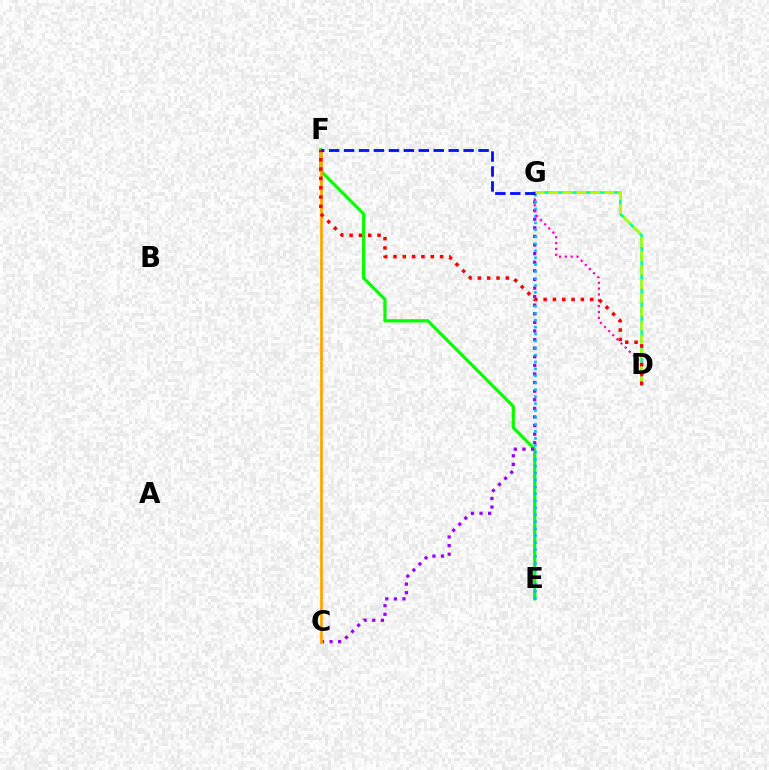{('E', 'F'): [{'color': '#08ff00', 'line_style': 'solid', 'thickness': 2.32}], ('C', 'G'): [{'color': '#9b00ff', 'line_style': 'dotted', 'thickness': 2.34}], ('E', 'G'): [{'color': '#00b5ff', 'line_style': 'dotted', 'thickness': 1.89}], ('D', 'G'): [{'color': '#00ff9d', 'line_style': 'solid', 'thickness': 1.9}, {'color': '#ff00bd', 'line_style': 'dotted', 'thickness': 1.58}, {'color': '#b3ff00', 'line_style': 'dashed', 'thickness': 1.89}], ('C', 'F'): [{'color': '#ffa500', 'line_style': 'solid', 'thickness': 1.98}], ('D', 'F'): [{'color': '#ff0000', 'line_style': 'dotted', 'thickness': 2.53}], ('F', 'G'): [{'color': '#0010ff', 'line_style': 'dashed', 'thickness': 2.03}]}